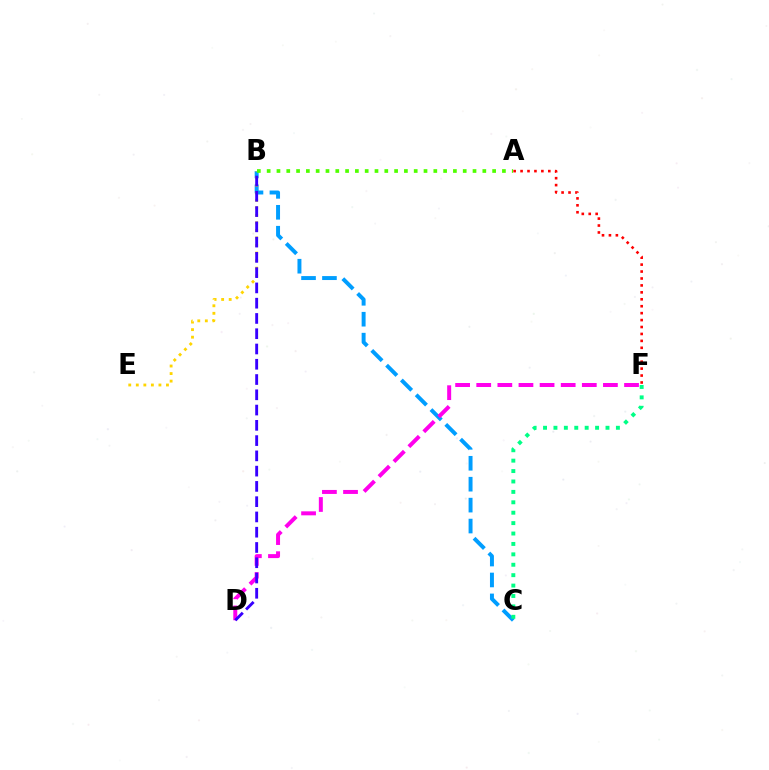{('B', 'C'): [{'color': '#009eff', 'line_style': 'dashed', 'thickness': 2.84}], ('B', 'E'): [{'color': '#ffd500', 'line_style': 'dotted', 'thickness': 2.05}], ('D', 'F'): [{'color': '#ff00ed', 'line_style': 'dashed', 'thickness': 2.87}], ('C', 'F'): [{'color': '#00ff86', 'line_style': 'dotted', 'thickness': 2.83}], ('A', 'F'): [{'color': '#ff0000', 'line_style': 'dotted', 'thickness': 1.88}], ('B', 'D'): [{'color': '#3700ff', 'line_style': 'dashed', 'thickness': 2.07}], ('A', 'B'): [{'color': '#4fff00', 'line_style': 'dotted', 'thickness': 2.66}]}